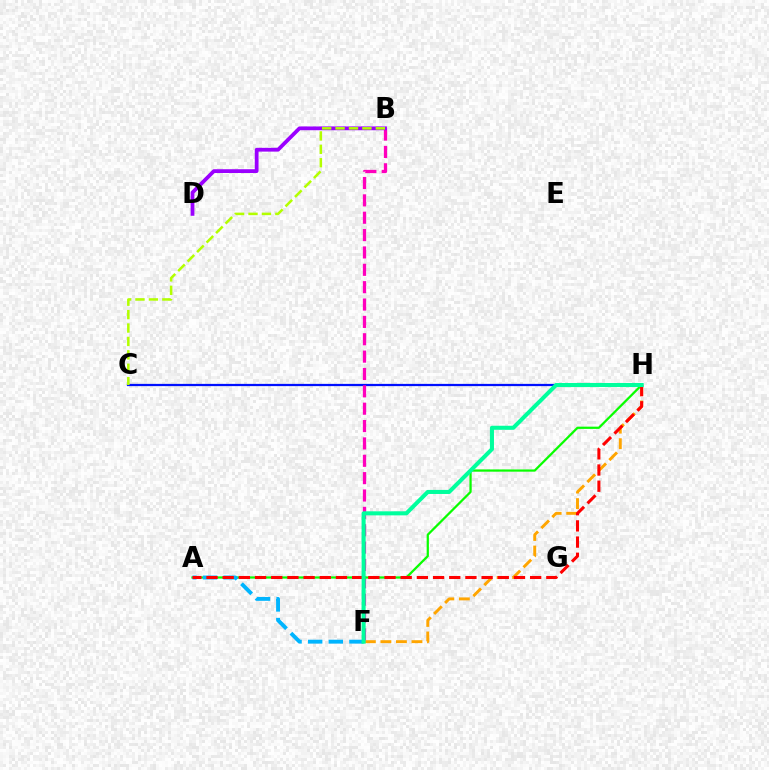{('F', 'H'): [{'color': '#ffa500', 'line_style': 'dashed', 'thickness': 2.11}, {'color': '#00ff9d', 'line_style': 'solid', 'thickness': 2.92}], ('C', 'H'): [{'color': '#0010ff', 'line_style': 'solid', 'thickness': 1.62}], ('B', 'F'): [{'color': '#ff00bd', 'line_style': 'dashed', 'thickness': 2.36}], ('A', 'H'): [{'color': '#08ff00', 'line_style': 'solid', 'thickness': 1.62}, {'color': '#ff0000', 'line_style': 'dashed', 'thickness': 2.2}], ('A', 'F'): [{'color': '#00b5ff', 'line_style': 'dashed', 'thickness': 2.8}], ('B', 'D'): [{'color': '#9b00ff', 'line_style': 'solid', 'thickness': 2.72}], ('B', 'C'): [{'color': '#b3ff00', 'line_style': 'dashed', 'thickness': 1.82}]}